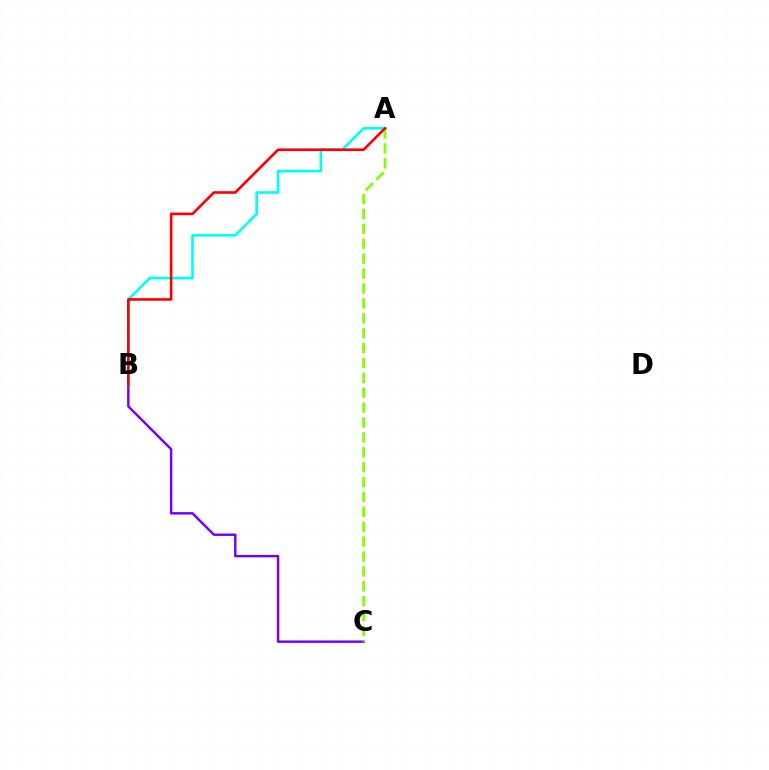{('B', 'C'): [{'color': '#7200ff', 'line_style': 'solid', 'thickness': 1.76}], ('A', 'B'): [{'color': '#00fff6', 'line_style': 'solid', 'thickness': 1.91}, {'color': '#ff0000', 'line_style': 'solid', 'thickness': 1.9}], ('A', 'C'): [{'color': '#84ff00', 'line_style': 'dashed', 'thickness': 2.02}]}